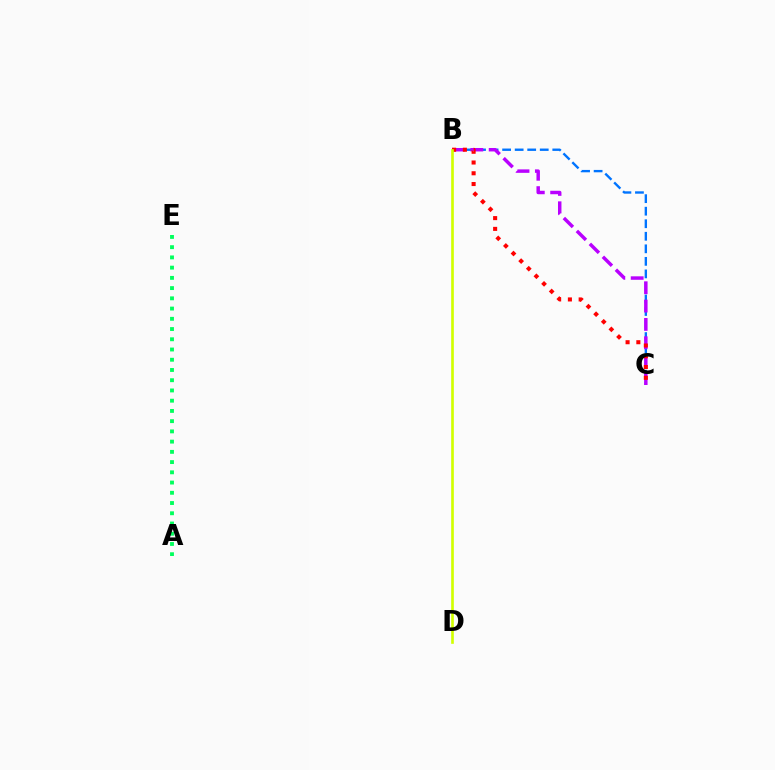{('B', 'C'): [{'color': '#0074ff', 'line_style': 'dashed', 'thickness': 1.7}, {'color': '#b900ff', 'line_style': 'dashed', 'thickness': 2.49}, {'color': '#ff0000', 'line_style': 'dotted', 'thickness': 2.92}], ('A', 'E'): [{'color': '#00ff5c', 'line_style': 'dotted', 'thickness': 2.78}], ('B', 'D'): [{'color': '#d1ff00', 'line_style': 'solid', 'thickness': 1.91}]}